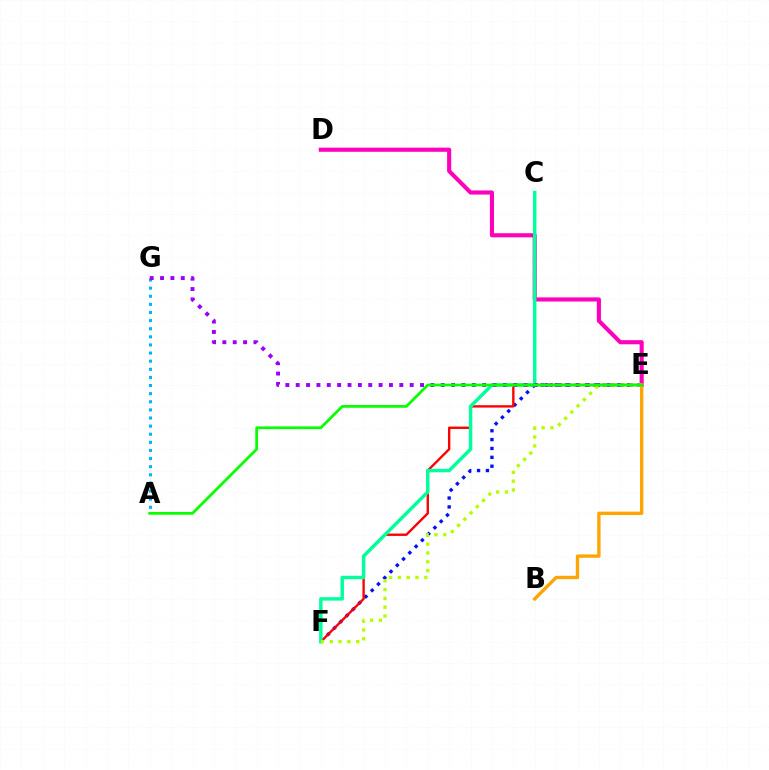{('E', 'F'): [{'color': '#0010ff', 'line_style': 'dotted', 'thickness': 2.41}, {'color': '#ff0000', 'line_style': 'solid', 'thickness': 1.71}, {'color': '#b3ff00', 'line_style': 'dotted', 'thickness': 2.4}], ('D', 'E'): [{'color': '#ff00bd', 'line_style': 'solid', 'thickness': 2.96}], ('A', 'G'): [{'color': '#00b5ff', 'line_style': 'dotted', 'thickness': 2.21}], ('C', 'F'): [{'color': '#00ff9d', 'line_style': 'solid', 'thickness': 2.48}], ('E', 'G'): [{'color': '#9b00ff', 'line_style': 'dotted', 'thickness': 2.81}], ('B', 'E'): [{'color': '#ffa500', 'line_style': 'solid', 'thickness': 2.42}], ('A', 'E'): [{'color': '#08ff00', 'line_style': 'solid', 'thickness': 1.98}]}